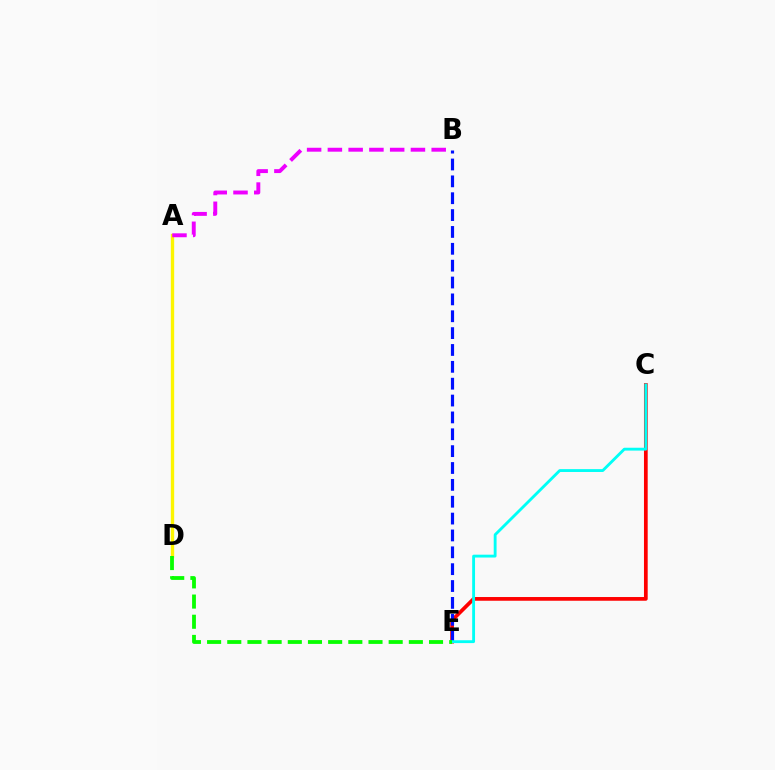{('A', 'D'): [{'color': '#fcf500', 'line_style': 'solid', 'thickness': 2.42}], ('C', 'E'): [{'color': '#ff0000', 'line_style': 'solid', 'thickness': 2.68}, {'color': '#00fff6', 'line_style': 'solid', 'thickness': 2.05}], ('B', 'E'): [{'color': '#0010ff', 'line_style': 'dashed', 'thickness': 2.29}], ('A', 'B'): [{'color': '#ee00ff', 'line_style': 'dashed', 'thickness': 2.82}], ('D', 'E'): [{'color': '#08ff00', 'line_style': 'dashed', 'thickness': 2.74}]}